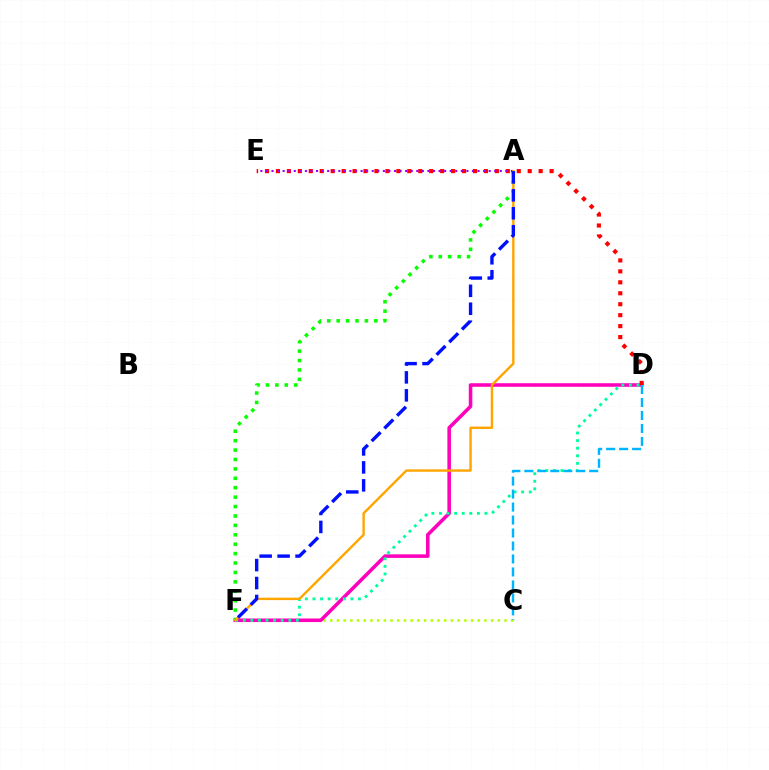{('C', 'F'): [{'color': '#b3ff00', 'line_style': 'dotted', 'thickness': 1.82}], ('D', 'F'): [{'color': '#ff00bd', 'line_style': 'solid', 'thickness': 2.56}, {'color': '#00ff9d', 'line_style': 'dotted', 'thickness': 2.06}], ('D', 'E'): [{'color': '#ff0000', 'line_style': 'dotted', 'thickness': 2.97}], ('A', 'F'): [{'color': '#08ff00', 'line_style': 'dotted', 'thickness': 2.56}, {'color': '#ffa500', 'line_style': 'solid', 'thickness': 1.73}, {'color': '#0010ff', 'line_style': 'dashed', 'thickness': 2.44}], ('A', 'E'): [{'color': '#9b00ff', 'line_style': 'dotted', 'thickness': 1.51}], ('C', 'D'): [{'color': '#00b5ff', 'line_style': 'dashed', 'thickness': 1.76}]}